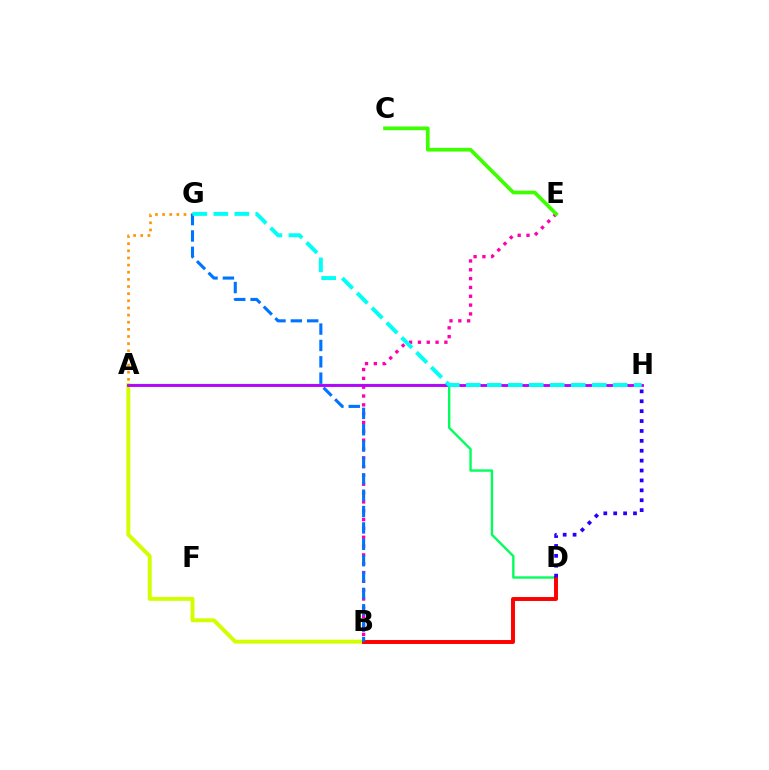{('A', 'D'): [{'color': '#00ff5c', 'line_style': 'solid', 'thickness': 1.71}], ('A', 'G'): [{'color': '#ff9400', 'line_style': 'dotted', 'thickness': 1.94}], ('A', 'B'): [{'color': '#d1ff00', 'line_style': 'solid', 'thickness': 2.82}], ('B', 'D'): [{'color': '#ff0000', 'line_style': 'solid', 'thickness': 2.83}], ('B', 'E'): [{'color': '#ff00ac', 'line_style': 'dotted', 'thickness': 2.4}], ('A', 'H'): [{'color': '#b900ff', 'line_style': 'solid', 'thickness': 2.06}], ('B', 'G'): [{'color': '#0074ff', 'line_style': 'dashed', 'thickness': 2.22}], ('C', 'E'): [{'color': '#3dff00', 'line_style': 'solid', 'thickness': 2.67}], ('G', 'H'): [{'color': '#00fff6', 'line_style': 'dashed', 'thickness': 2.85}], ('D', 'H'): [{'color': '#2500ff', 'line_style': 'dotted', 'thickness': 2.69}]}